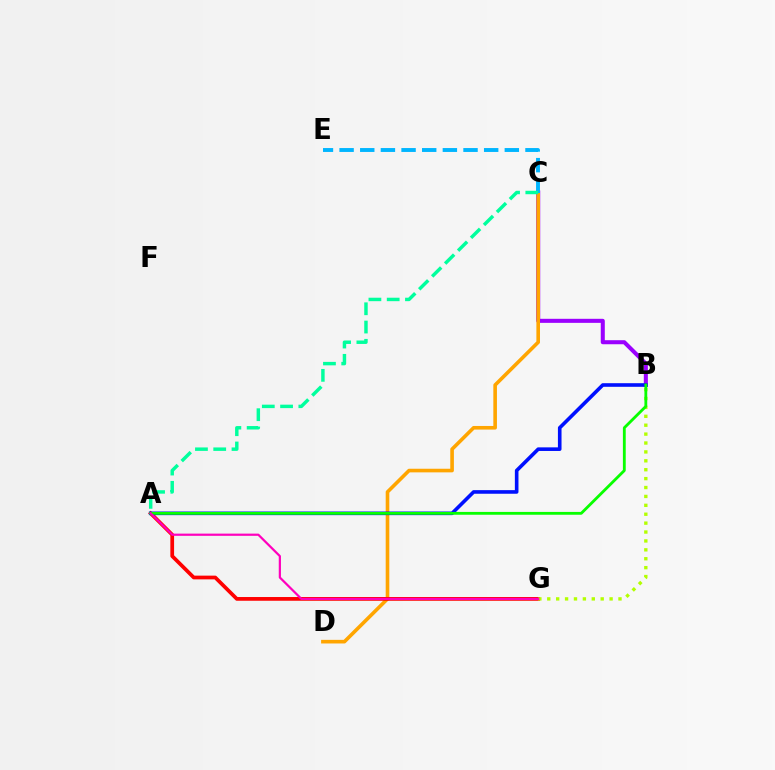{('B', 'C'): [{'color': '#9b00ff', 'line_style': 'solid', 'thickness': 2.91}], ('C', 'D'): [{'color': '#ffa500', 'line_style': 'solid', 'thickness': 2.6}], ('A', 'G'): [{'color': '#ff0000', 'line_style': 'solid', 'thickness': 2.69}, {'color': '#ff00bd', 'line_style': 'solid', 'thickness': 1.59}], ('C', 'E'): [{'color': '#00b5ff', 'line_style': 'dashed', 'thickness': 2.81}], ('B', 'G'): [{'color': '#b3ff00', 'line_style': 'dotted', 'thickness': 2.42}], ('A', 'B'): [{'color': '#0010ff', 'line_style': 'solid', 'thickness': 2.6}, {'color': '#08ff00', 'line_style': 'solid', 'thickness': 2.03}], ('A', 'C'): [{'color': '#00ff9d', 'line_style': 'dashed', 'thickness': 2.48}]}